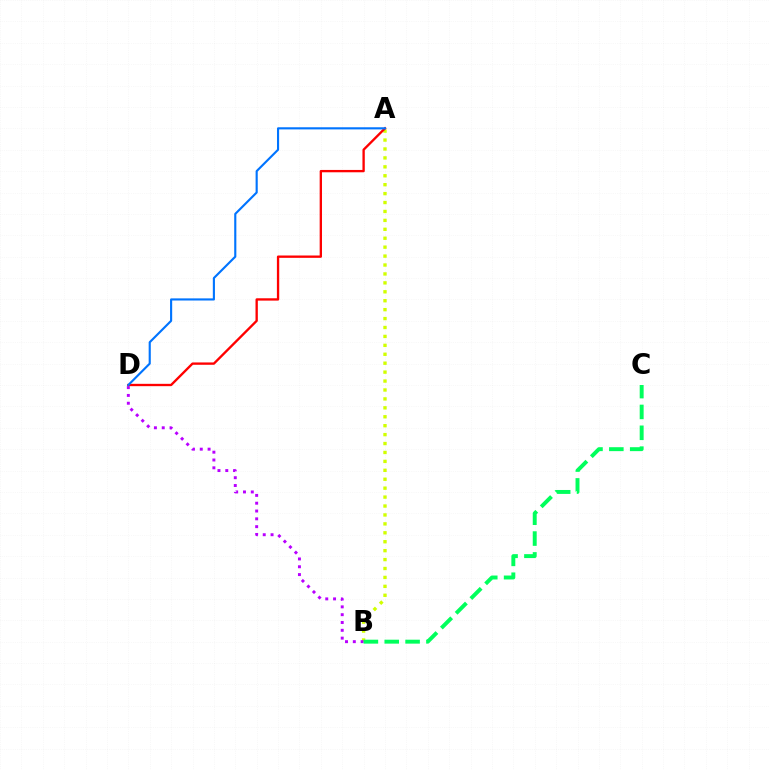{('A', 'B'): [{'color': '#d1ff00', 'line_style': 'dotted', 'thickness': 2.43}], ('B', 'D'): [{'color': '#b900ff', 'line_style': 'dotted', 'thickness': 2.12}], ('A', 'D'): [{'color': '#ff0000', 'line_style': 'solid', 'thickness': 1.68}, {'color': '#0074ff', 'line_style': 'solid', 'thickness': 1.54}], ('B', 'C'): [{'color': '#00ff5c', 'line_style': 'dashed', 'thickness': 2.83}]}